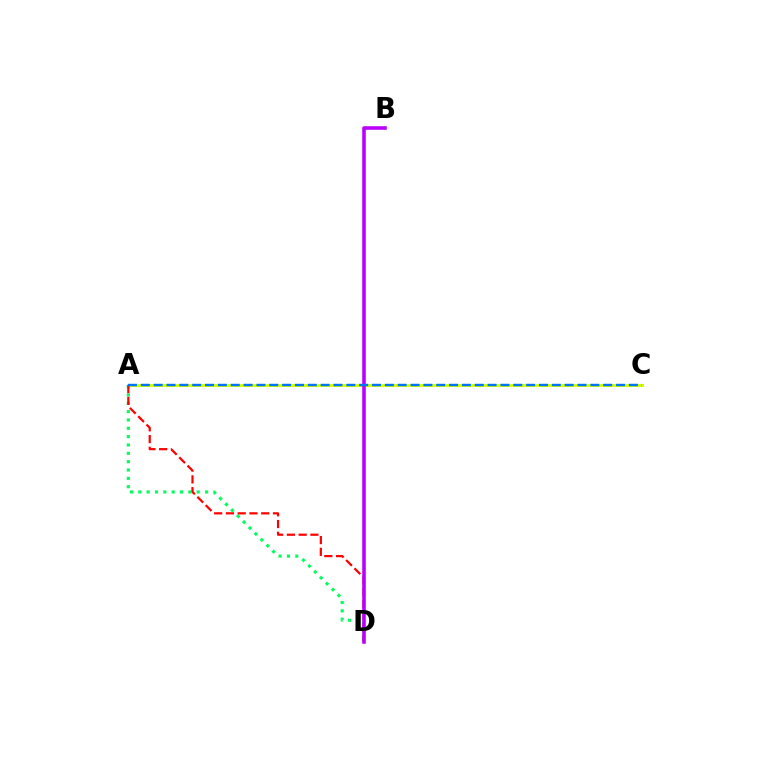{('A', 'D'): [{'color': '#00ff5c', 'line_style': 'dotted', 'thickness': 2.27}, {'color': '#ff0000', 'line_style': 'dashed', 'thickness': 1.6}], ('A', 'C'): [{'color': '#d1ff00', 'line_style': 'solid', 'thickness': 2.21}, {'color': '#0074ff', 'line_style': 'dashed', 'thickness': 1.74}], ('B', 'D'): [{'color': '#b900ff', 'line_style': 'solid', 'thickness': 2.56}]}